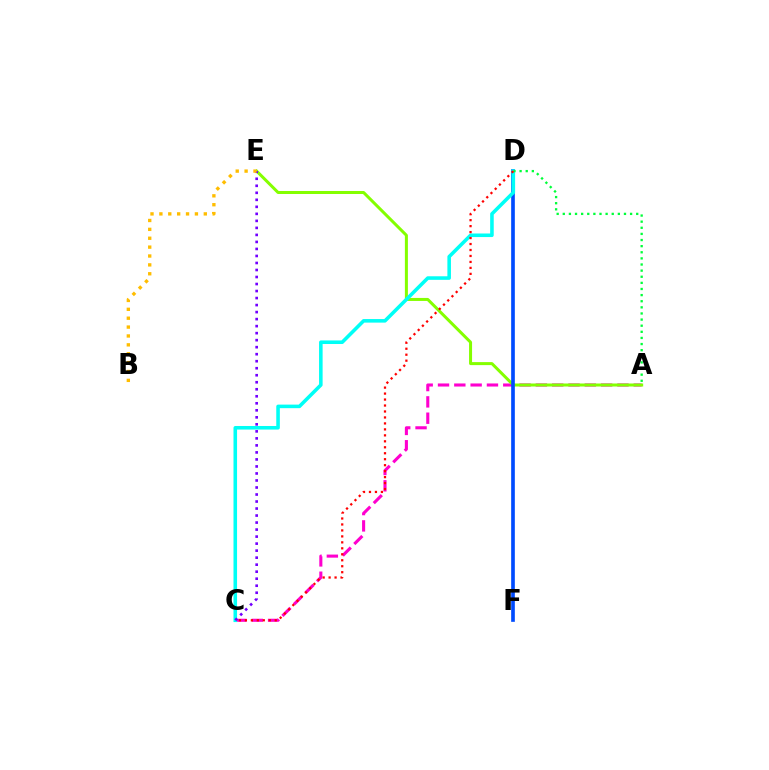{('A', 'C'): [{'color': '#ff00cf', 'line_style': 'dashed', 'thickness': 2.22}], ('A', 'E'): [{'color': '#84ff00', 'line_style': 'solid', 'thickness': 2.17}], ('D', 'F'): [{'color': '#004bff', 'line_style': 'solid', 'thickness': 2.64}], ('C', 'D'): [{'color': '#00fff6', 'line_style': 'solid', 'thickness': 2.57}, {'color': '#ff0000', 'line_style': 'dotted', 'thickness': 1.62}], ('C', 'E'): [{'color': '#7200ff', 'line_style': 'dotted', 'thickness': 1.91}], ('A', 'D'): [{'color': '#00ff39', 'line_style': 'dotted', 'thickness': 1.66}], ('B', 'E'): [{'color': '#ffbd00', 'line_style': 'dotted', 'thickness': 2.41}]}